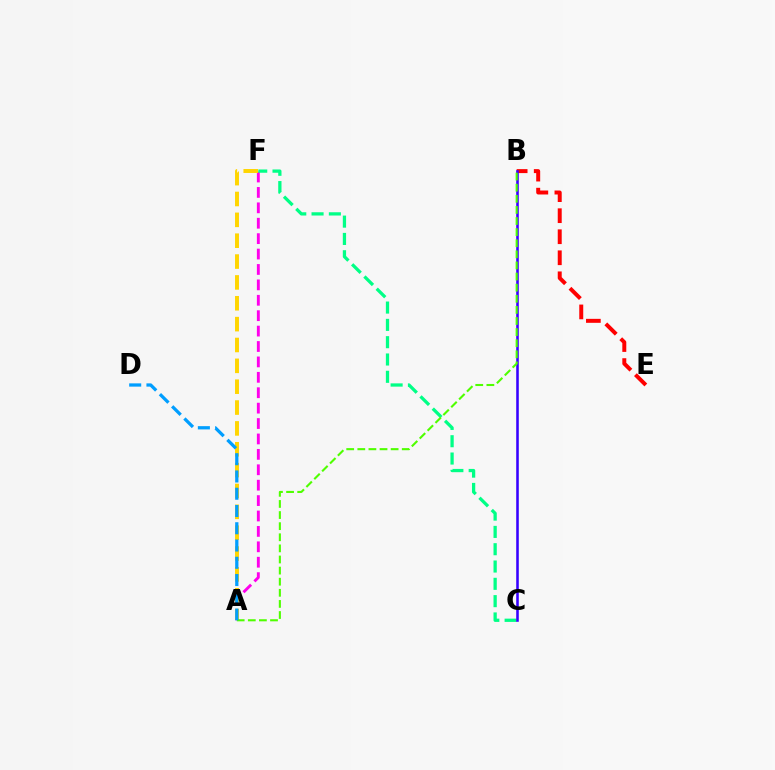{('A', 'F'): [{'color': '#ff00ed', 'line_style': 'dashed', 'thickness': 2.09}, {'color': '#ffd500', 'line_style': 'dashed', 'thickness': 2.83}], ('B', 'E'): [{'color': '#ff0000', 'line_style': 'dashed', 'thickness': 2.86}], ('C', 'F'): [{'color': '#00ff86', 'line_style': 'dashed', 'thickness': 2.35}], ('B', 'C'): [{'color': '#3700ff', 'line_style': 'solid', 'thickness': 1.85}], ('A', 'B'): [{'color': '#4fff00', 'line_style': 'dashed', 'thickness': 1.51}], ('A', 'D'): [{'color': '#009eff', 'line_style': 'dashed', 'thickness': 2.35}]}